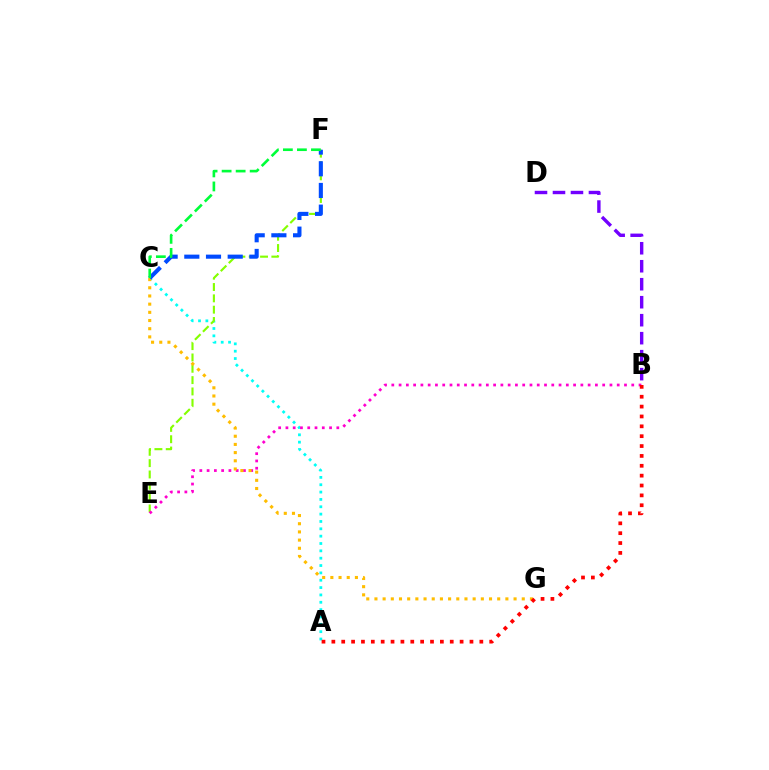{('A', 'C'): [{'color': '#00fff6', 'line_style': 'dotted', 'thickness': 2.0}], ('E', 'F'): [{'color': '#84ff00', 'line_style': 'dashed', 'thickness': 1.54}], ('B', 'E'): [{'color': '#ff00cf', 'line_style': 'dotted', 'thickness': 1.98}], ('C', 'G'): [{'color': '#ffbd00', 'line_style': 'dotted', 'thickness': 2.22}], ('A', 'B'): [{'color': '#ff0000', 'line_style': 'dotted', 'thickness': 2.68}], ('C', 'F'): [{'color': '#004bff', 'line_style': 'dashed', 'thickness': 2.95}, {'color': '#00ff39', 'line_style': 'dashed', 'thickness': 1.91}], ('B', 'D'): [{'color': '#7200ff', 'line_style': 'dashed', 'thickness': 2.44}]}